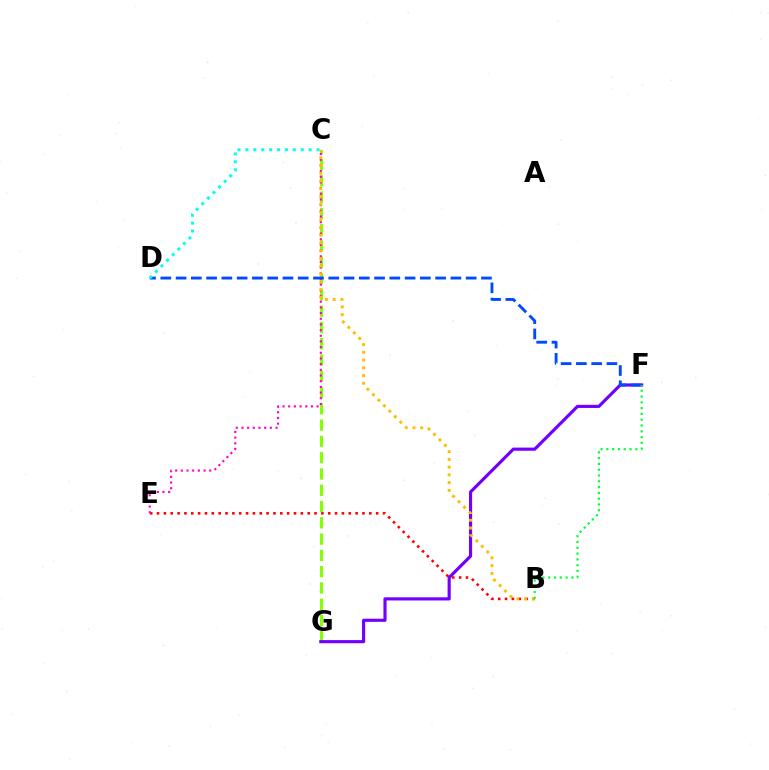{('C', 'G'): [{'color': '#84ff00', 'line_style': 'dashed', 'thickness': 2.21}], ('F', 'G'): [{'color': '#7200ff', 'line_style': 'solid', 'thickness': 2.27}], ('B', 'E'): [{'color': '#ff0000', 'line_style': 'dotted', 'thickness': 1.86}], ('C', 'E'): [{'color': '#ff00cf', 'line_style': 'dotted', 'thickness': 1.54}], ('D', 'F'): [{'color': '#004bff', 'line_style': 'dashed', 'thickness': 2.07}], ('C', 'D'): [{'color': '#00fff6', 'line_style': 'dotted', 'thickness': 2.15}], ('B', 'C'): [{'color': '#ffbd00', 'line_style': 'dotted', 'thickness': 2.11}], ('B', 'F'): [{'color': '#00ff39', 'line_style': 'dotted', 'thickness': 1.58}]}